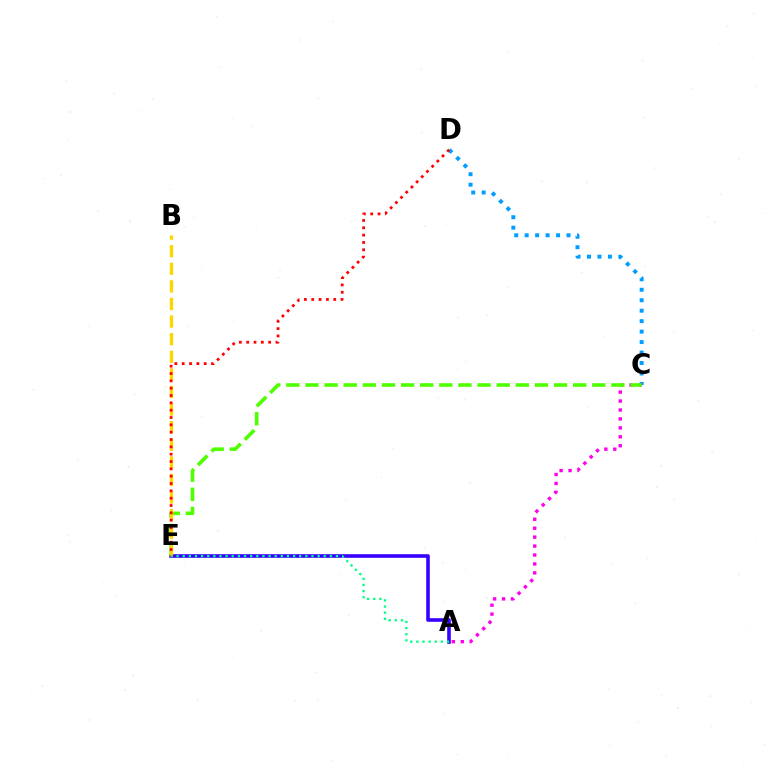{('A', 'E'): [{'color': '#3700ff', 'line_style': 'solid', 'thickness': 2.59}, {'color': '#00ff86', 'line_style': 'dotted', 'thickness': 1.67}], ('C', 'D'): [{'color': '#009eff', 'line_style': 'dotted', 'thickness': 2.84}], ('A', 'C'): [{'color': '#ff00ed', 'line_style': 'dotted', 'thickness': 2.43}], ('C', 'E'): [{'color': '#4fff00', 'line_style': 'dashed', 'thickness': 2.6}], ('B', 'E'): [{'color': '#ffd500', 'line_style': 'dashed', 'thickness': 2.39}], ('D', 'E'): [{'color': '#ff0000', 'line_style': 'dotted', 'thickness': 1.99}]}